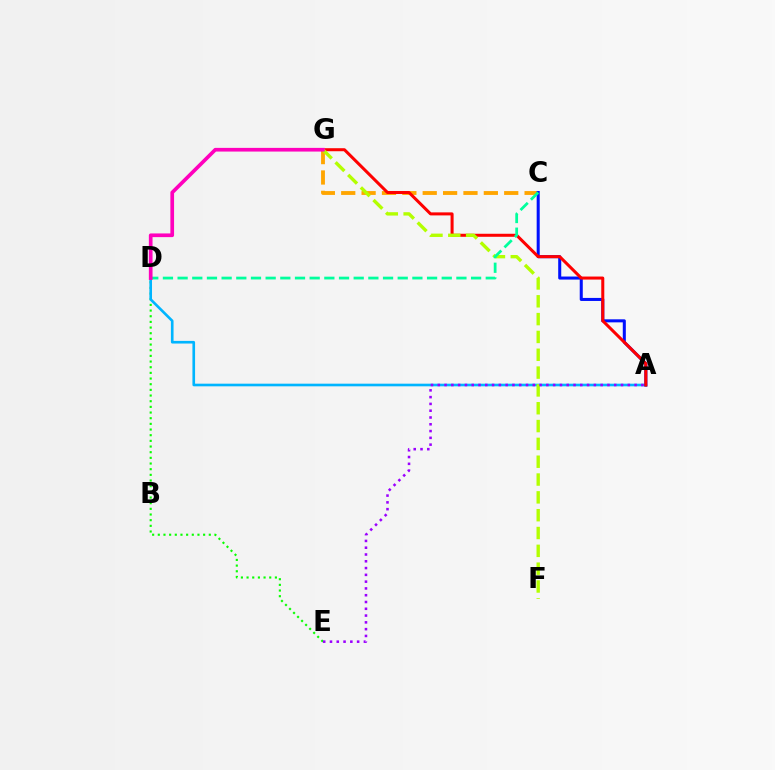{('C', 'G'): [{'color': '#ffa500', 'line_style': 'dashed', 'thickness': 2.77}], ('D', 'E'): [{'color': '#08ff00', 'line_style': 'dotted', 'thickness': 1.54}], ('A', 'D'): [{'color': '#00b5ff', 'line_style': 'solid', 'thickness': 1.9}], ('A', 'C'): [{'color': '#0010ff', 'line_style': 'solid', 'thickness': 2.19}], ('A', 'G'): [{'color': '#ff0000', 'line_style': 'solid', 'thickness': 2.18}], ('F', 'G'): [{'color': '#b3ff00', 'line_style': 'dashed', 'thickness': 2.42}], ('C', 'D'): [{'color': '#00ff9d', 'line_style': 'dashed', 'thickness': 1.99}], ('A', 'E'): [{'color': '#9b00ff', 'line_style': 'dotted', 'thickness': 1.84}], ('D', 'G'): [{'color': '#ff00bd', 'line_style': 'solid', 'thickness': 2.65}]}